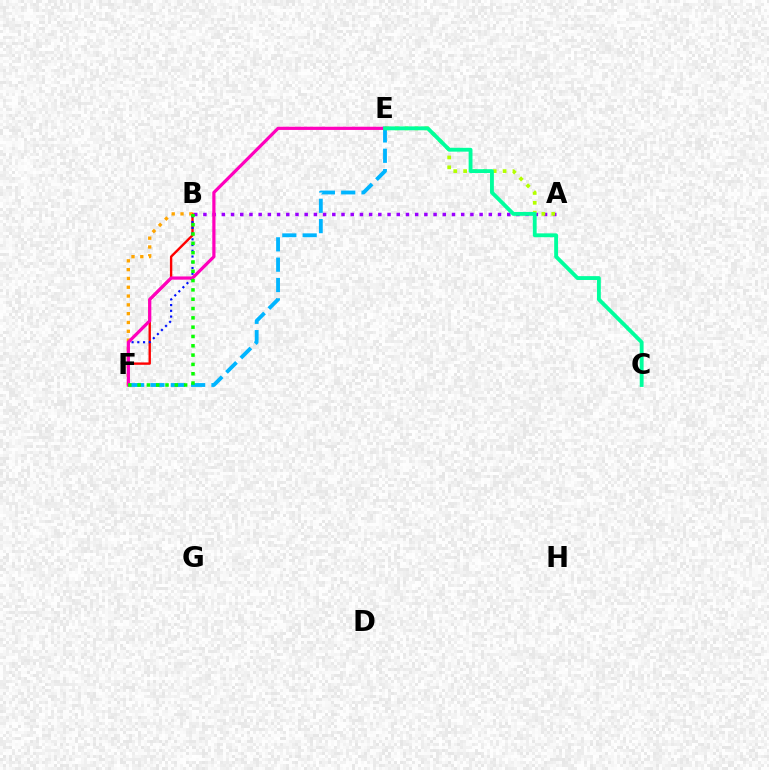{('B', 'F'): [{'color': '#ff0000', 'line_style': 'solid', 'thickness': 1.71}, {'color': '#0010ff', 'line_style': 'dotted', 'thickness': 1.56}, {'color': '#ffa500', 'line_style': 'dotted', 'thickness': 2.39}, {'color': '#08ff00', 'line_style': 'dotted', 'thickness': 2.53}], ('A', 'B'): [{'color': '#9b00ff', 'line_style': 'dotted', 'thickness': 2.5}], ('A', 'E'): [{'color': '#b3ff00', 'line_style': 'dotted', 'thickness': 2.68}], ('E', 'F'): [{'color': '#00b5ff', 'line_style': 'dashed', 'thickness': 2.76}, {'color': '#ff00bd', 'line_style': 'solid', 'thickness': 2.31}], ('C', 'E'): [{'color': '#00ff9d', 'line_style': 'solid', 'thickness': 2.77}]}